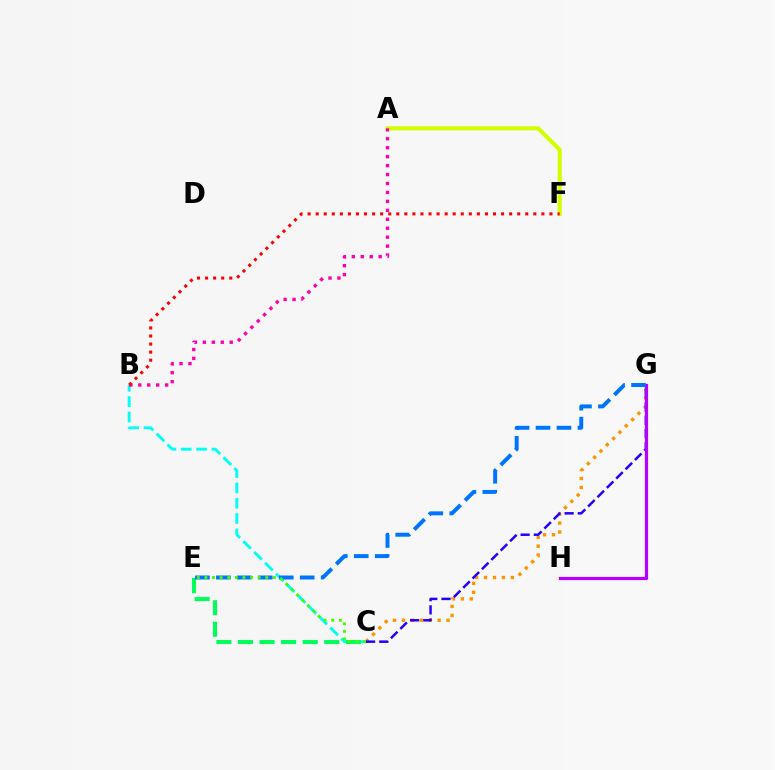{('B', 'C'): [{'color': '#00fff6', 'line_style': 'dashed', 'thickness': 2.08}], ('C', 'E'): [{'color': '#00ff5c', 'line_style': 'dashed', 'thickness': 2.93}, {'color': '#3dff00', 'line_style': 'dotted', 'thickness': 2.07}], ('A', 'F'): [{'color': '#d1ff00', 'line_style': 'solid', 'thickness': 2.93}], ('C', 'G'): [{'color': '#ff9400', 'line_style': 'dotted', 'thickness': 2.42}, {'color': '#2500ff', 'line_style': 'dashed', 'thickness': 1.79}], ('G', 'H'): [{'color': '#b900ff', 'line_style': 'solid', 'thickness': 2.3}], ('E', 'G'): [{'color': '#0074ff', 'line_style': 'dashed', 'thickness': 2.85}], ('A', 'B'): [{'color': '#ff00ac', 'line_style': 'dotted', 'thickness': 2.43}], ('B', 'F'): [{'color': '#ff0000', 'line_style': 'dotted', 'thickness': 2.19}]}